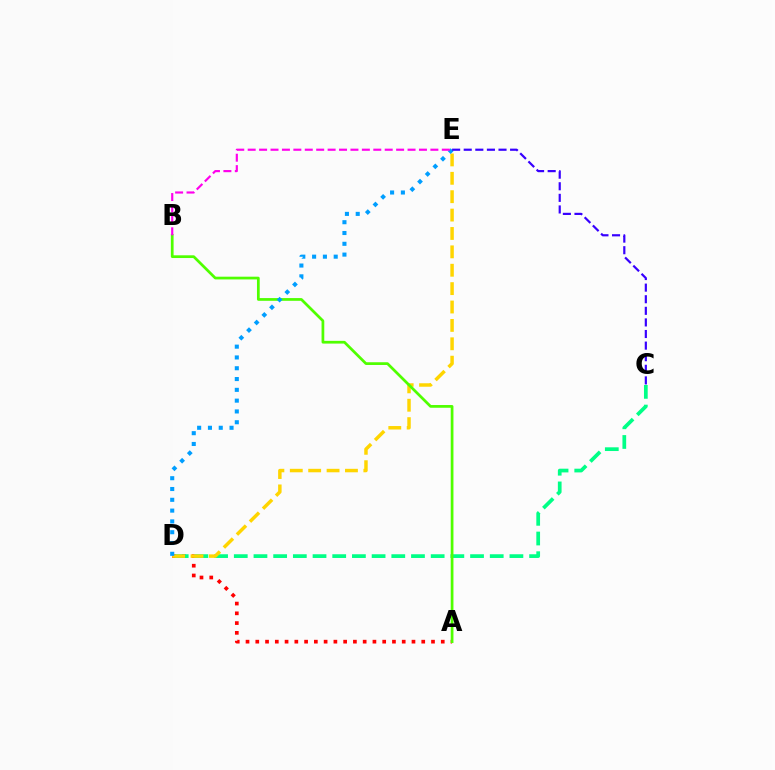{('A', 'D'): [{'color': '#ff0000', 'line_style': 'dotted', 'thickness': 2.65}], ('C', 'D'): [{'color': '#00ff86', 'line_style': 'dashed', 'thickness': 2.67}], ('D', 'E'): [{'color': '#ffd500', 'line_style': 'dashed', 'thickness': 2.5}, {'color': '#009eff', 'line_style': 'dotted', 'thickness': 2.93}], ('A', 'B'): [{'color': '#4fff00', 'line_style': 'solid', 'thickness': 1.97}], ('B', 'E'): [{'color': '#ff00ed', 'line_style': 'dashed', 'thickness': 1.55}], ('C', 'E'): [{'color': '#3700ff', 'line_style': 'dashed', 'thickness': 1.58}]}